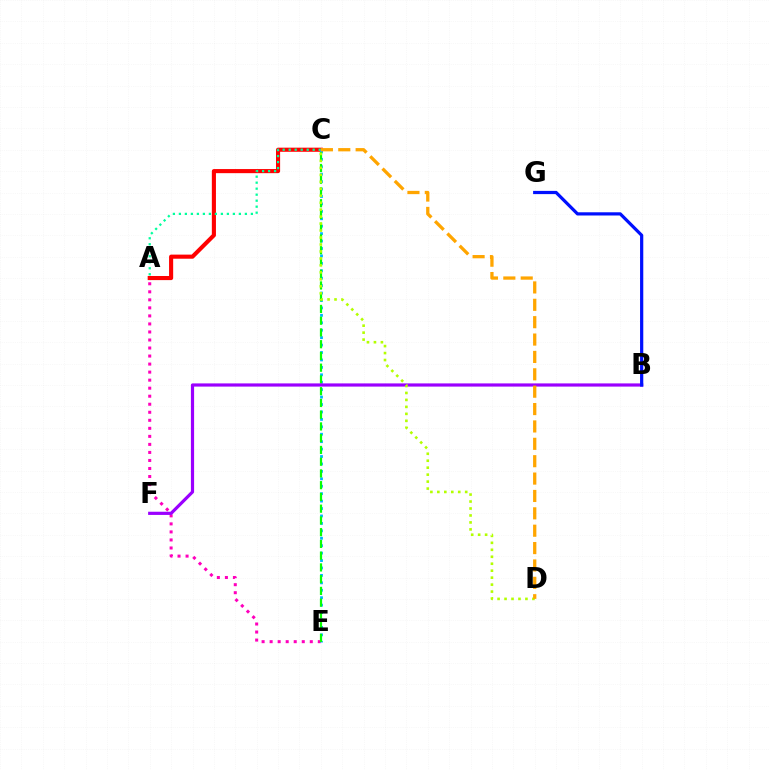{('A', 'C'): [{'color': '#ff0000', 'line_style': 'solid', 'thickness': 2.96}, {'color': '#00ff9d', 'line_style': 'dotted', 'thickness': 1.63}], ('A', 'E'): [{'color': '#ff00bd', 'line_style': 'dotted', 'thickness': 2.18}], ('C', 'E'): [{'color': '#00b5ff', 'line_style': 'dotted', 'thickness': 2.02}, {'color': '#08ff00', 'line_style': 'dashed', 'thickness': 1.6}], ('B', 'F'): [{'color': '#9b00ff', 'line_style': 'solid', 'thickness': 2.3}], ('B', 'G'): [{'color': '#0010ff', 'line_style': 'solid', 'thickness': 2.32}], ('C', 'D'): [{'color': '#b3ff00', 'line_style': 'dotted', 'thickness': 1.89}, {'color': '#ffa500', 'line_style': 'dashed', 'thickness': 2.36}]}